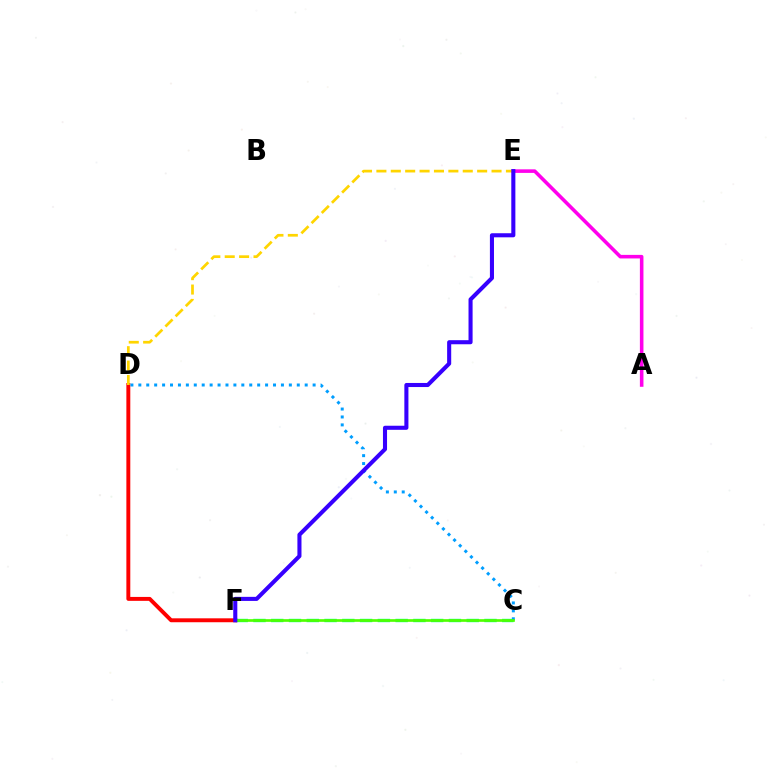{('C', 'F'): [{'color': '#00ff86', 'line_style': 'dashed', 'thickness': 2.41}, {'color': '#4fff00', 'line_style': 'solid', 'thickness': 1.93}], ('D', 'F'): [{'color': '#ff0000', 'line_style': 'solid', 'thickness': 2.83}], ('A', 'E'): [{'color': '#ff00ed', 'line_style': 'solid', 'thickness': 2.57}], ('C', 'D'): [{'color': '#009eff', 'line_style': 'dotted', 'thickness': 2.15}], ('D', 'E'): [{'color': '#ffd500', 'line_style': 'dashed', 'thickness': 1.96}], ('E', 'F'): [{'color': '#3700ff', 'line_style': 'solid', 'thickness': 2.93}]}